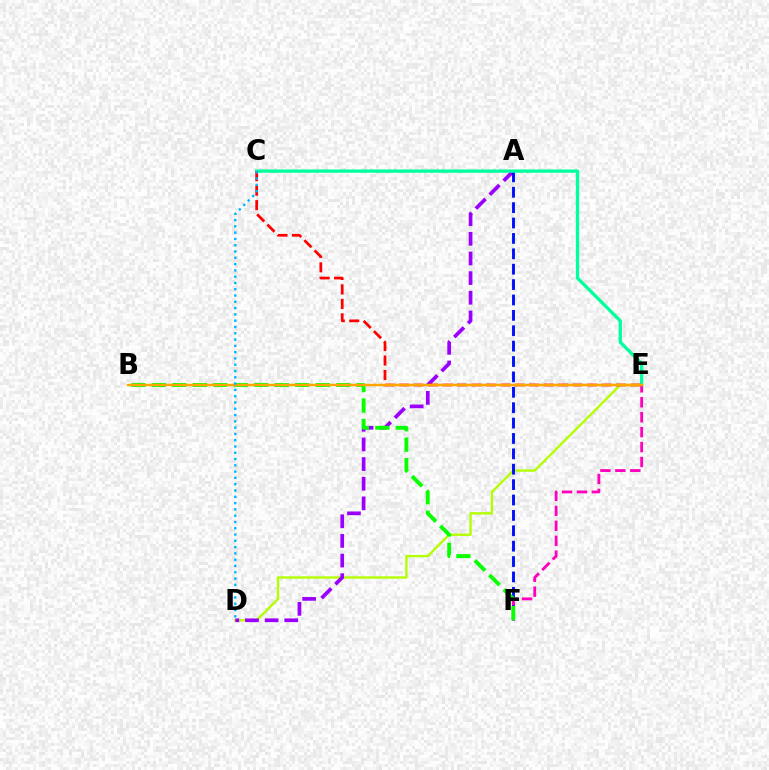{('D', 'E'): [{'color': '#b3ff00', 'line_style': 'solid', 'thickness': 1.7}], ('A', 'D'): [{'color': '#9b00ff', 'line_style': 'dashed', 'thickness': 2.67}], ('A', 'F'): [{'color': '#0010ff', 'line_style': 'dashed', 'thickness': 2.09}], ('C', 'E'): [{'color': '#00ff9d', 'line_style': 'solid', 'thickness': 2.38}, {'color': '#ff0000', 'line_style': 'dashed', 'thickness': 1.97}], ('E', 'F'): [{'color': '#ff00bd', 'line_style': 'dashed', 'thickness': 2.03}], ('B', 'F'): [{'color': '#08ff00', 'line_style': 'dashed', 'thickness': 2.78}], ('B', 'E'): [{'color': '#ffa500', 'line_style': 'solid', 'thickness': 1.76}], ('C', 'D'): [{'color': '#00b5ff', 'line_style': 'dotted', 'thickness': 1.71}]}